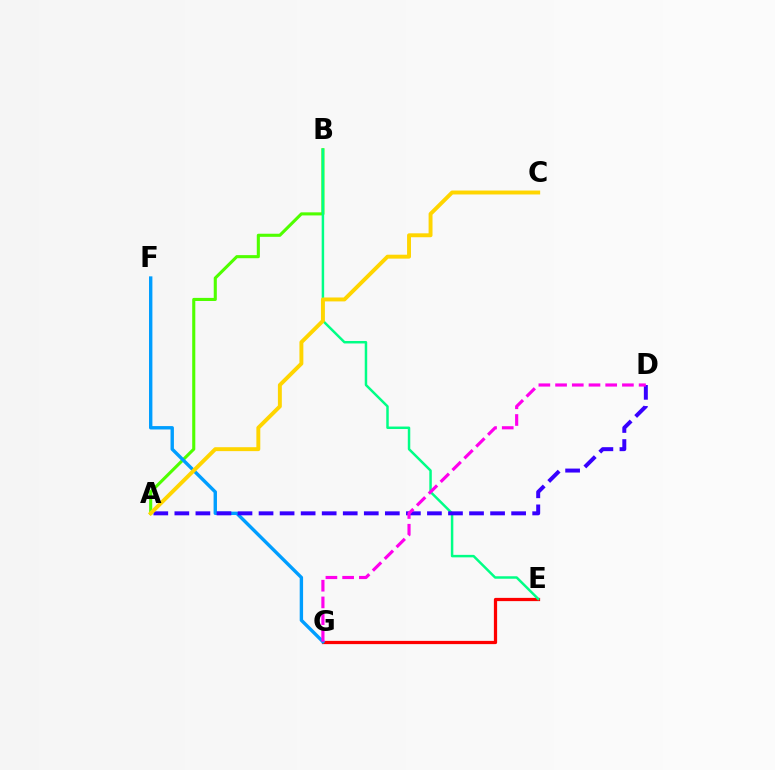{('A', 'B'): [{'color': '#4fff00', 'line_style': 'solid', 'thickness': 2.23}], ('E', 'G'): [{'color': '#ff0000', 'line_style': 'solid', 'thickness': 2.33}], ('F', 'G'): [{'color': '#009eff', 'line_style': 'solid', 'thickness': 2.44}], ('B', 'E'): [{'color': '#00ff86', 'line_style': 'solid', 'thickness': 1.78}], ('A', 'D'): [{'color': '#3700ff', 'line_style': 'dashed', 'thickness': 2.86}], ('A', 'C'): [{'color': '#ffd500', 'line_style': 'solid', 'thickness': 2.82}], ('D', 'G'): [{'color': '#ff00ed', 'line_style': 'dashed', 'thickness': 2.27}]}